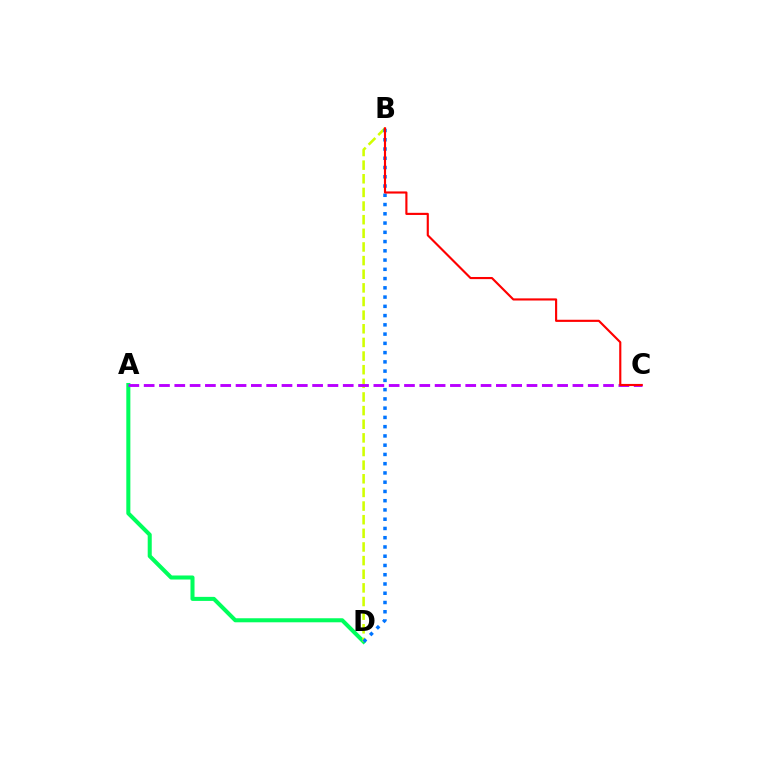{('A', 'D'): [{'color': '#00ff5c', 'line_style': 'solid', 'thickness': 2.91}], ('B', 'D'): [{'color': '#d1ff00', 'line_style': 'dashed', 'thickness': 1.85}, {'color': '#0074ff', 'line_style': 'dotted', 'thickness': 2.51}], ('A', 'C'): [{'color': '#b900ff', 'line_style': 'dashed', 'thickness': 2.08}], ('B', 'C'): [{'color': '#ff0000', 'line_style': 'solid', 'thickness': 1.54}]}